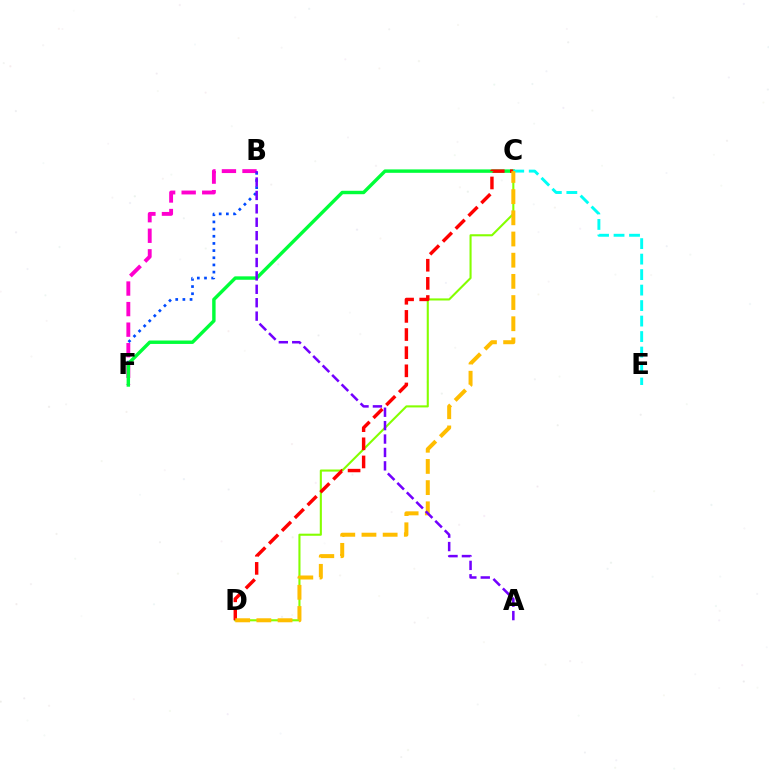{('B', 'F'): [{'color': '#004bff', 'line_style': 'dotted', 'thickness': 1.95}, {'color': '#ff00cf', 'line_style': 'dashed', 'thickness': 2.79}], ('C', 'D'): [{'color': '#84ff00', 'line_style': 'solid', 'thickness': 1.51}, {'color': '#ff0000', 'line_style': 'dashed', 'thickness': 2.46}, {'color': '#ffbd00', 'line_style': 'dashed', 'thickness': 2.88}], ('C', 'F'): [{'color': '#00ff39', 'line_style': 'solid', 'thickness': 2.46}], ('C', 'E'): [{'color': '#00fff6', 'line_style': 'dashed', 'thickness': 2.1}], ('A', 'B'): [{'color': '#7200ff', 'line_style': 'dashed', 'thickness': 1.82}]}